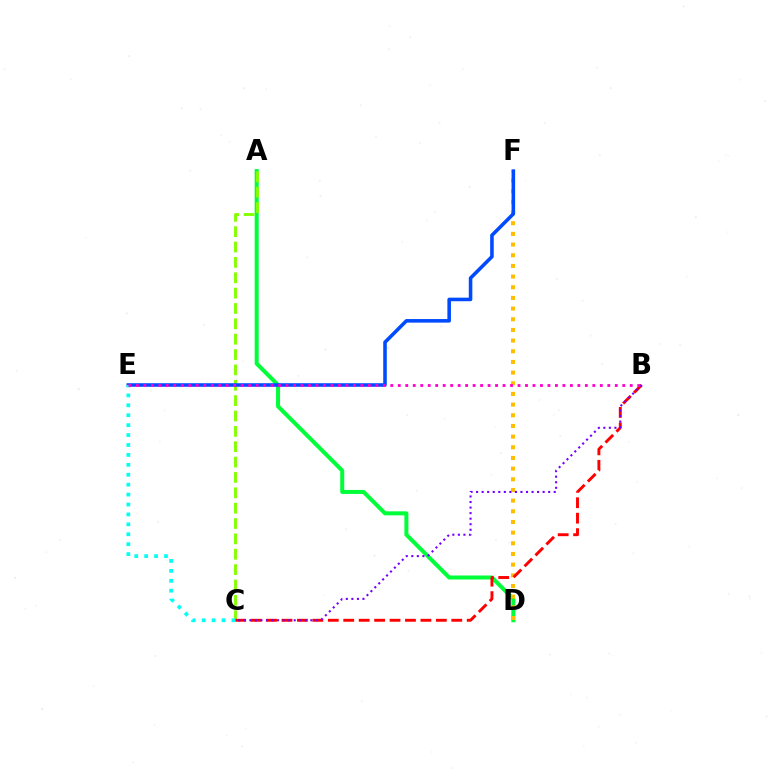{('A', 'D'): [{'color': '#00ff39', 'line_style': 'solid', 'thickness': 2.89}], ('A', 'C'): [{'color': '#84ff00', 'line_style': 'dashed', 'thickness': 2.09}], ('D', 'F'): [{'color': '#ffbd00', 'line_style': 'dotted', 'thickness': 2.9}], ('B', 'C'): [{'color': '#ff0000', 'line_style': 'dashed', 'thickness': 2.1}, {'color': '#7200ff', 'line_style': 'dotted', 'thickness': 1.51}], ('E', 'F'): [{'color': '#004bff', 'line_style': 'solid', 'thickness': 2.57}], ('C', 'E'): [{'color': '#00fff6', 'line_style': 'dotted', 'thickness': 2.7}], ('B', 'E'): [{'color': '#ff00cf', 'line_style': 'dotted', 'thickness': 2.03}]}